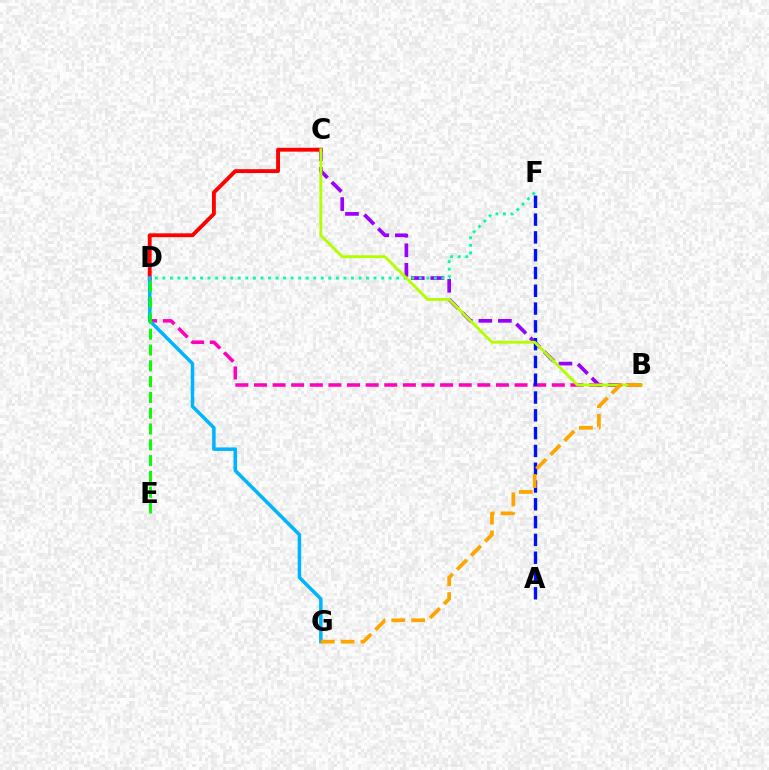{('C', 'D'): [{'color': '#ff0000', 'line_style': 'solid', 'thickness': 2.78}], ('B', 'C'): [{'color': '#9b00ff', 'line_style': 'dashed', 'thickness': 2.66}, {'color': '#b3ff00', 'line_style': 'solid', 'thickness': 2.07}], ('B', 'D'): [{'color': '#ff00bd', 'line_style': 'dashed', 'thickness': 2.53}], ('D', 'G'): [{'color': '#00b5ff', 'line_style': 'solid', 'thickness': 2.53}], ('D', 'F'): [{'color': '#00ff9d', 'line_style': 'dotted', 'thickness': 2.05}], ('A', 'F'): [{'color': '#0010ff', 'line_style': 'dashed', 'thickness': 2.42}], ('D', 'E'): [{'color': '#08ff00', 'line_style': 'dashed', 'thickness': 2.15}], ('B', 'G'): [{'color': '#ffa500', 'line_style': 'dashed', 'thickness': 2.7}]}